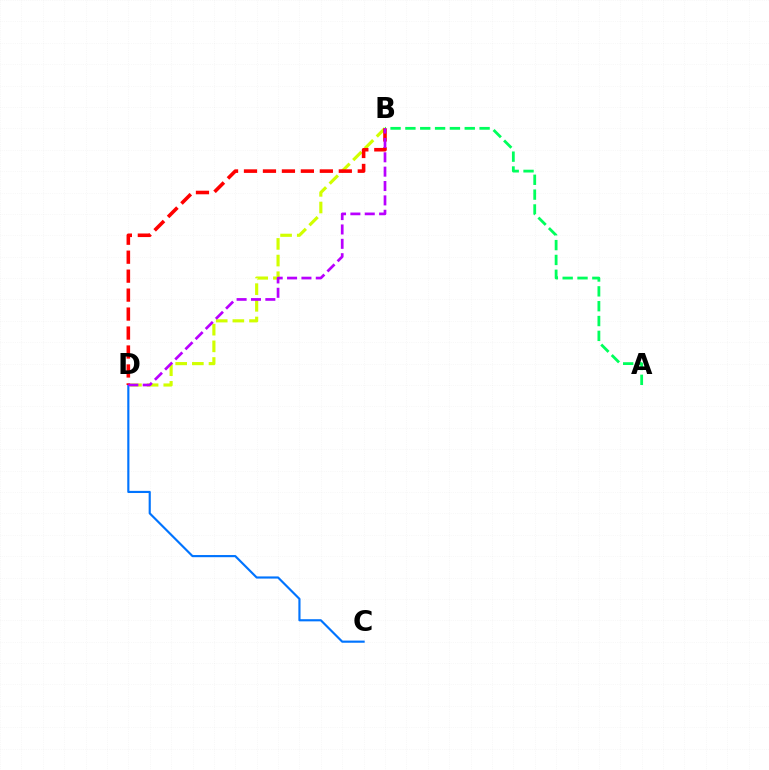{('A', 'B'): [{'color': '#00ff5c', 'line_style': 'dashed', 'thickness': 2.02}], ('B', 'D'): [{'color': '#d1ff00', 'line_style': 'dashed', 'thickness': 2.26}, {'color': '#ff0000', 'line_style': 'dashed', 'thickness': 2.58}, {'color': '#b900ff', 'line_style': 'dashed', 'thickness': 1.95}], ('C', 'D'): [{'color': '#0074ff', 'line_style': 'solid', 'thickness': 1.55}]}